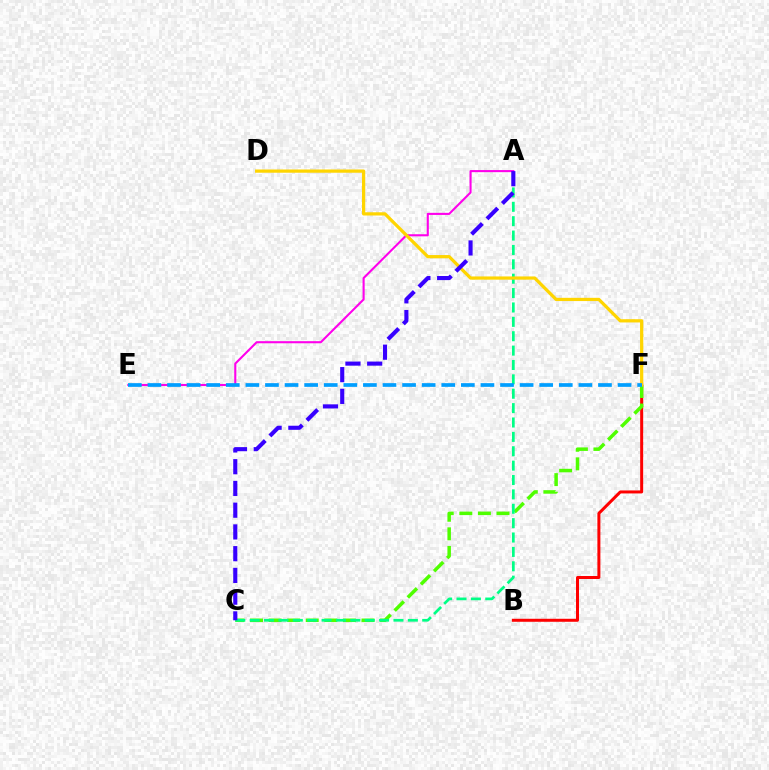{('B', 'F'): [{'color': '#ff0000', 'line_style': 'solid', 'thickness': 2.16}], ('A', 'E'): [{'color': '#ff00ed', 'line_style': 'solid', 'thickness': 1.51}], ('C', 'F'): [{'color': '#4fff00', 'line_style': 'dashed', 'thickness': 2.52}], ('A', 'C'): [{'color': '#00ff86', 'line_style': 'dashed', 'thickness': 1.95}, {'color': '#3700ff', 'line_style': 'dashed', 'thickness': 2.95}], ('D', 'F'): [{'color': '#ffd500', 'line_style': 'solid', 'thickness': 2.33}], ('E', 'F'): [{'color': '#009eff', 'line_style': 'dashed', 'thickness': 2.66}]}